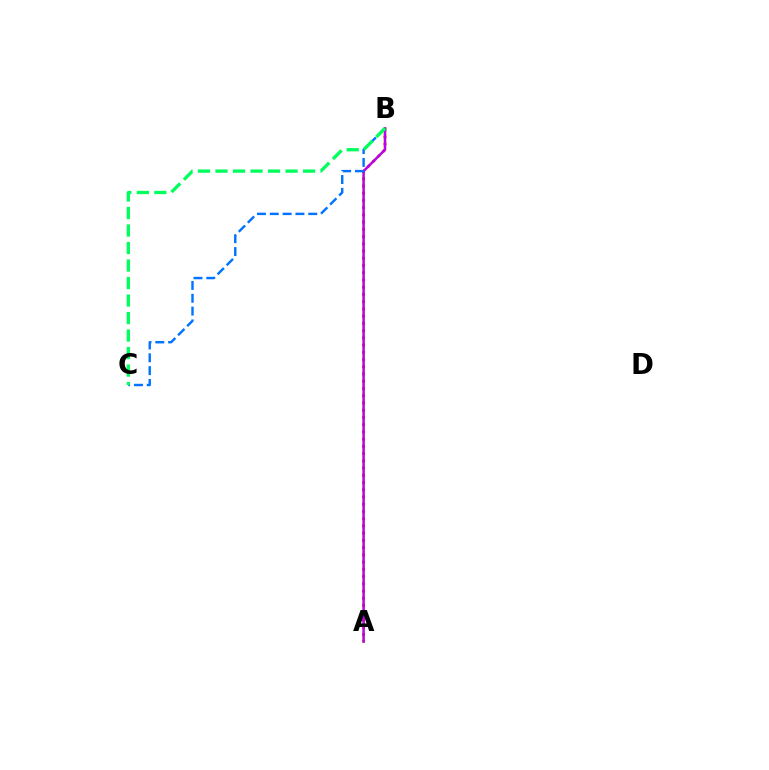{('A', 'B'): [{'color': '#d1ff00', 'line_style': 'solid', 'thickness': 1.99}, {'color': '#ff0000', 'line_style': 'dotted', 'thickness': 1.97}, {'color': '#b900ff', 'line_style': 'solid', 'thickness': 1.74}], ('B', 'C'): [{'color': '#0074ff', 'line_style': 'dashed', 'thickness': 1.74}, {'color': '#00ff5c', 'line_style': 'dashed', 'thickness': 2.38}]}